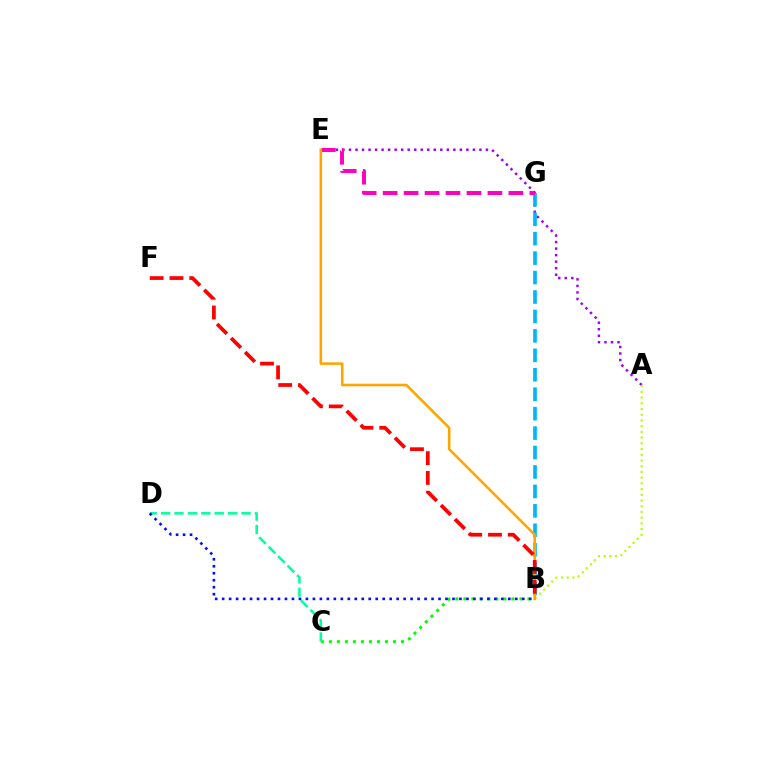{('A', 'E'): [{'color': '#9b00ff', 'line_style': 'dotted', 'thickness': 1.77}], ('B', 'G'): [{'color': '#00b5ff', 'line_style': 'dashed', 'thickness': 2.64}], ('E', 'G'): [{'color': '#ff00bd', 'line_style': 'dashed', 'thickness': 2.85}], ('A', 'B'): [{'color': '#b3ff00', 'line_style': 'dotted', 'thickness': 1.55}], ('B', 'E'): [{'color': '#ffa500', 'line_style': 'solid', 'thickness': 1.86}], ('B', 'F'): [{'color': '#ff0000', 'line_style': 'dashed', 'thickness': 2.69}], ('B', 'C'): [{'color': '#08ff00', 'line_style': 'dotted', 'thickness': 2.18}], ('C', 'D'): [{'color': '#00ff9d', 'line_style': 'dashed', 'thickness': 1.82}], ('B', 'D'): [{'color': '#0010ff', 'line_style': 'dotted', 'thickness': 1.9}]}